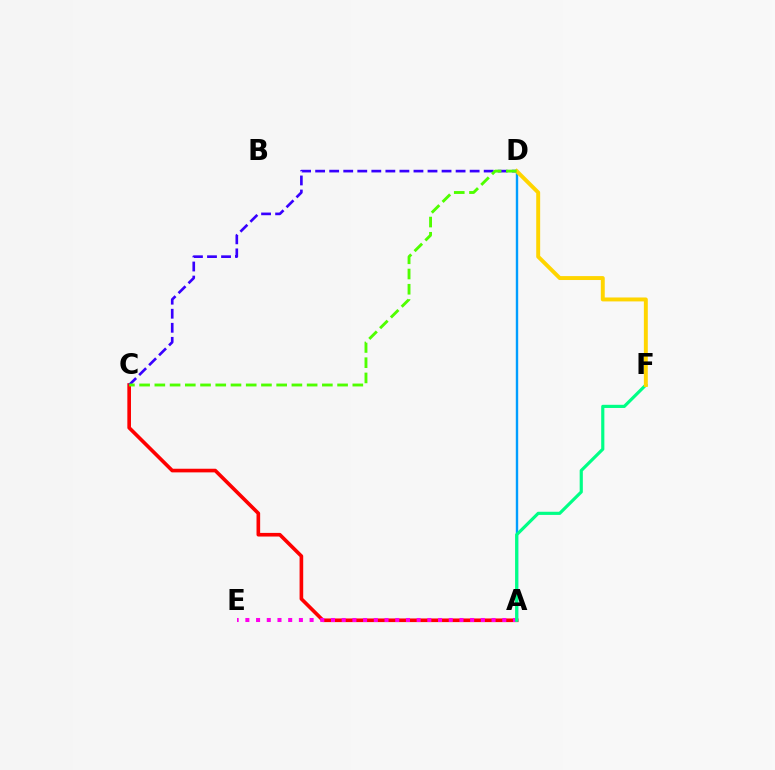{('A', 'C'): [{'color': '#ff0000', 'line_style': 'solid', 'thickness': 2.62}], ('A', 'E'): [{'color': '#ff00ed', 'line_style': 'dotted', 'thickness': 2.91}], ('A', 'D'): [{'color': '#009eff', 'line_style': 'solid', 'thickness': 1.73}], ('A', 'F'): [{'color': '#00ff86', 'line_style': 'solid', 'thickness': 2.28}], ('C', 'D'): [{'color': '#3700ff', 'line_style': 'dashed', 'thickness': 1.91}, {'color': '#4fff00', 'line_style': 'dashed', 'thickness': 2.07}], ('D', 'F'): [{'color': '#ffd500', 'line_style': 'solid', 'thickness': 2.83}]}